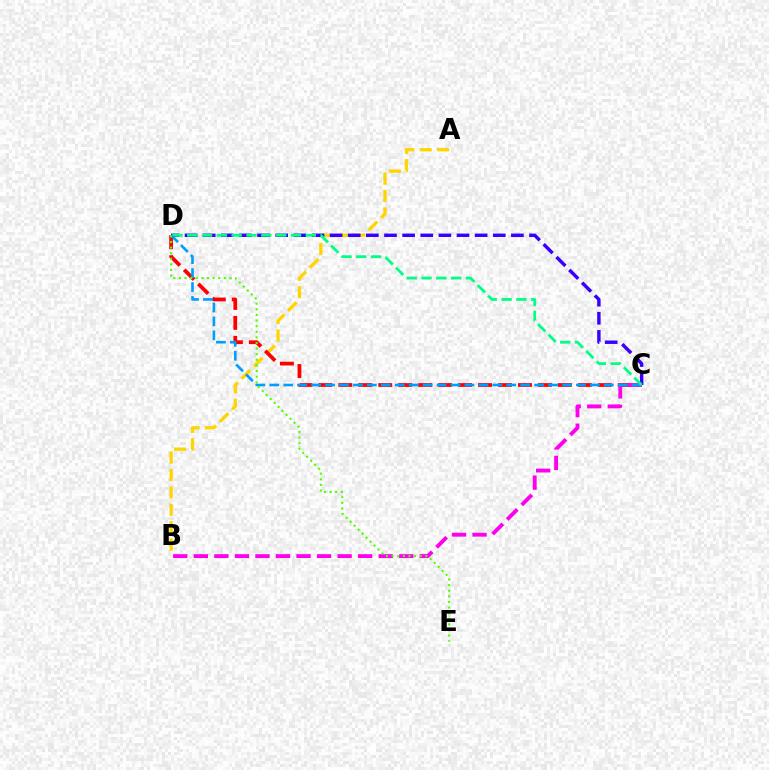{('A', 'B'): [{'color': '#ffd500', 'line_style': 'dashed', 'thickness': 2.36}], ('C', 'D'): [{'color': '#ff0000', 'line_style': 'dashed', 'thickness': 2.71}, {'color': '#009eff', 'line_style': 'dashed', 'thickness': 1.89}, {'color': '#3700ff', 'line_style': 'dashed', 'thickness': 2.46}, {'color': '#00ff86', 'line_style': 'dashed', 'thickness': 2.01}], ('B', 'C'): [{'color': '#ff00ed', 'line_style': 'dashed', 'thickness': 2.79}], ('D', 'E'): [{'color': '#4fff00', 'line_style': 'dotted', 'thickness': 1.53}]}